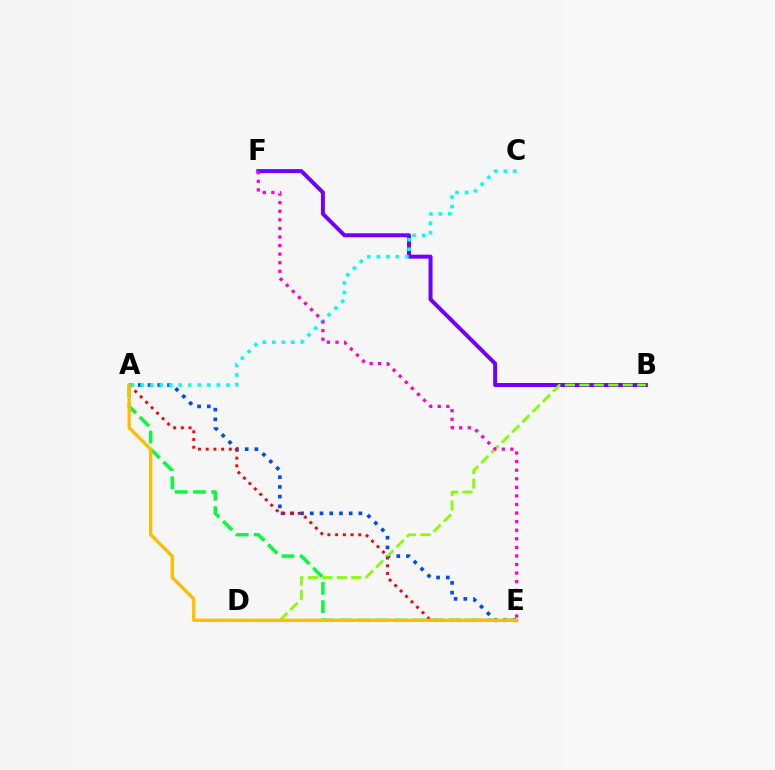{('B', 'F'): [{'color': '#7200ff', 'line_style': 'solid', 'thickness': 2.87}], ('A', 'E'): [{'color': '#00ff39', 'line_style': 'dashed', 'thickness': 2.47}, {'color': '#004bff', 'line_style': 'dotted', 'thickness': 2.64}, {'color': '#ff0000', 'line_style': 'dotted', 'thickness': 2.09}, {'color': '#ffbd00', 'line_style': 'solid', 'thickness': 2.39}], ('B', 'D'): [{'color': '#84ff00', 'line_style': 'dashed', 'thickness': 1.96}], ('A', 'C'): [{'color': '#00fff6', 'line_style': 'dotted', 'thickness': 2.59}], ('E', 'F'): [{'color': '#ff00cf', 'line_style': 'dotted', 'thickness': 2.33}]}